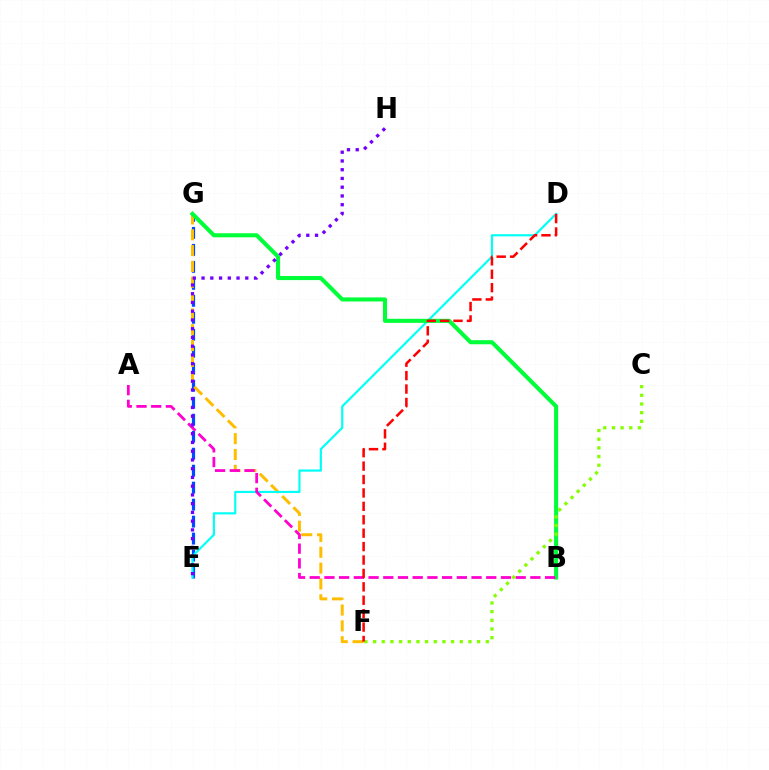{('E', 'G'): [{'color': '#004bff', 'line_style': 'dashed', 'thickness': 2.31}], ('F', 'G'): [{'color': '#ffbd00', 'line_style': 'dashed', 'thickness': 2.15}], ('D', 'E'): [{'color': '#00fff6', 'line_style': 'solid', 'thickness': 1.56}], ('B', 'G'): [{'color': '#00ff39', 'line_style': 'solid', 'thickness': 2.94}], ('A', 'B'): [{'color': '#ff00cf', 'line_style': 'dashed', 'thickness': 2.0}], ('C', 'F'): [{'color': '#84ff00', 'line_style': 'dotted', 'thickness': 2.36}], ('D', 'F'): [{'color': '#ff0000', 'line_style': 'dashed', 'thickness': 1.82}], ('E', 'H'): [{'color': '#7200ff', 'line_style': 'dotted', 'thickness': 2.38}]}